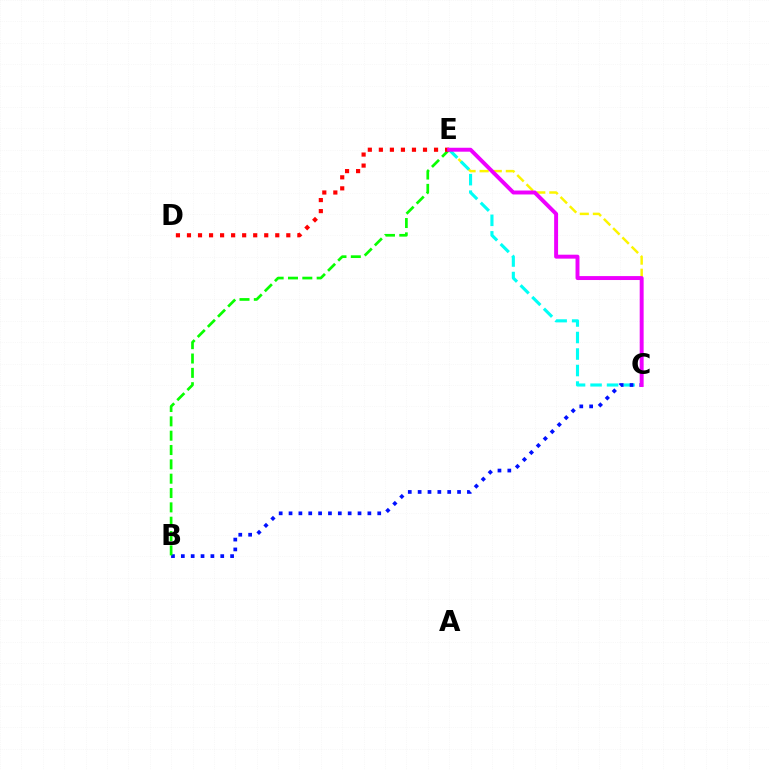{('C', 'E'): [{'color': '#fcf500', 'line_style': 'dashed', 'thickness': 1.78}, {'color': '#00fff6', 'line_style': 'dashed', 'thickness': 2.24}, {'color': '#ee00ff', 'line_style': 'solid', 'thickness': 2.84}], ('B', 'C'): [{'color': '#0010ff', 'line_style': 'dotted', 'thickness': 2.68}], ('B', 'E'): [{'color': '#08ff00', 'line_style': 'dashed', 'thickness': 1.95}], ('D', 'E'): [{'color': '#ff0000', 'line_style': 'dotted', 'thickness': 3.0}]}